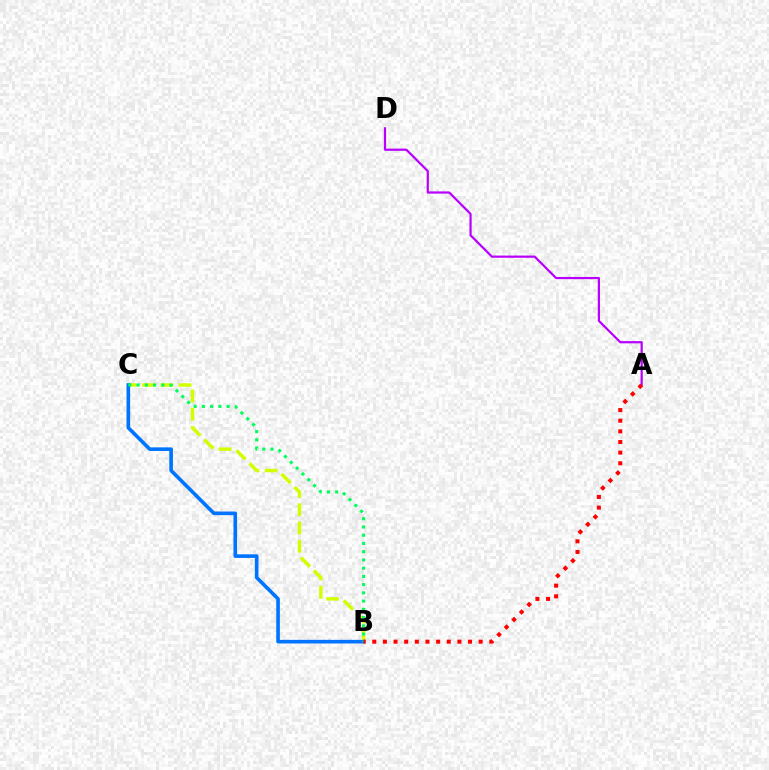{('A', 'D'): [{'color': '#b900ff', 'line_style': 'solid', 'thickness': 1.59}], ('B', 'C'): [{'color': '#d1ff00', 'line_style': 'dashed', 'thickness': 2.49}, {'color': '#0074ff', 'line_style': 'solid', 'thickness': 2.61}, {'color': '#00ff5c', 'line_style': 'dotted', 'thickness': 2.24}], ('A', 'B'): [{'color': '#ff0000', 'line_style': 'dotted', 'thickness': 2.89}]}